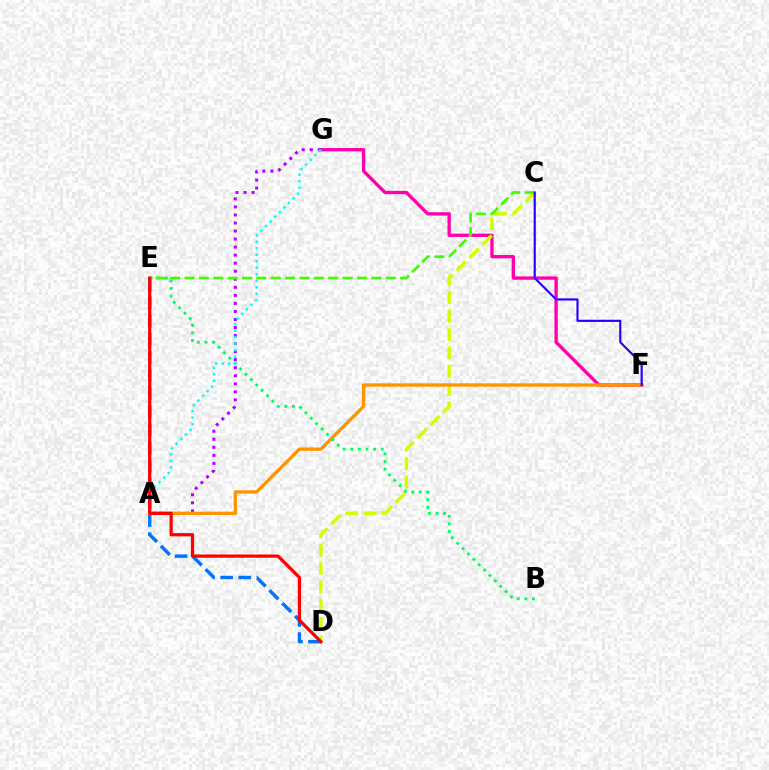{('F', 'G'): [{'color': '#ff00ac', 'line_style': 'solid', 'thickness': 2.41}], ('A', 'G'): [{'color': '#b900ff', 'line_style': 'dotted', 'thickness': 2.18}, {'color': '#00fff6', 'line_style': 'dotted', 'thickness': 1.77}], ('C', 'D'): [{'color': '#d1ff00', 'line_style': 'dashed', 'thickness': 2.49}], ('D', 'E'): [{'color': '#0074ff', 'line_style': 'dashed', 'thickness': 2.46}, {'color': '#ff0000', 'line_style': 'solid', 'thickness': 2.32}], ('A', 'F'): [{'color': '#ff9400', 'line_style': 'solid', 'thickness': 2.41}], ('B', 'E'): [{'color': '#00ff5c', 'line_style': 'dotted', 'thickness': 2.07}], ('C', 'E'): [{'color': '#3dff00', 'line_style': 'dashed', 'thickness': 1.95}], ('C', 'F'): [{'color': '#2500ff', 'line_style': 'solid', 'thickness': 1.55}]}